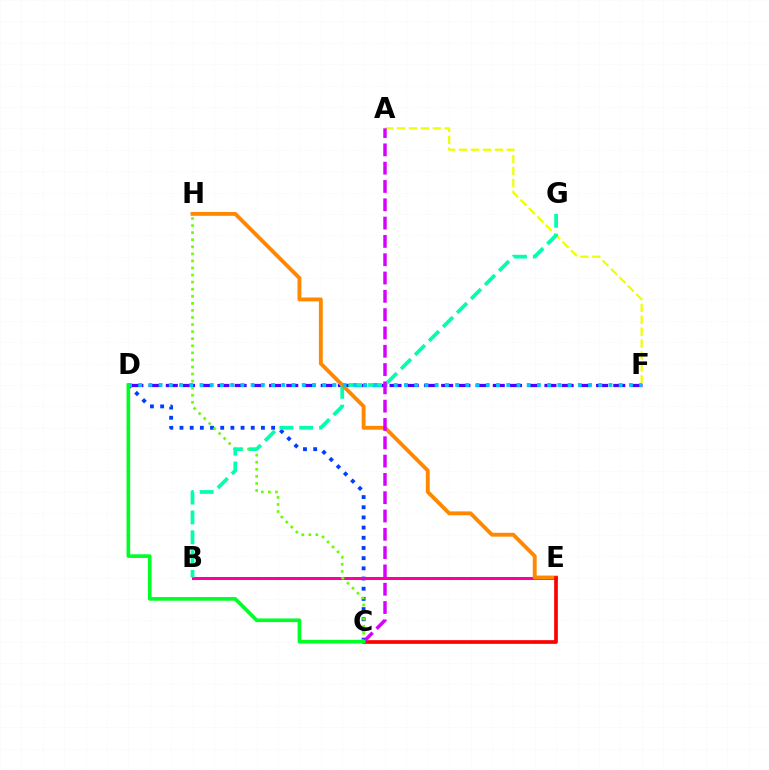{('C', 'D'): [{'color': '#003fff', 'line_style': 'dotted', 'thickness': 2.77}, {'color': '#00ff27', 'line_style': 'solid', 'thickness': 2.63}], ('A', 'F'): [{'color': '#eeff00', 'line_style': 'dashed', 'thickness': 1.62}], ('B', 'E'): [{'color': '#ff00a0', 'line_style': 'solid', 'thickness': 2.18}], ('D', 'F'): [{'color': '#4f00ff', 'line_style': 'dashed', 'thickness': 2.34}, {'color': '#00c7ff', 'line_style': 'dotted', 'thickness': 2.78}], ('C', 'H'): [{'color': '#66ff00', 'line_style': 'dotted', 'thickness': 1.92}], ('B', 'G'): [{'color': '#00ffaf', 'line_style': 'dashed', 'thickness': 2.69}], ('E', 'H'): [{'color': '#ff8800', 'line_style': 'solid', 'thickness': 2.79}], ('C', 'E'): [{'color': '#ff0000', 'line_style': 'solid', 'thickness': 2.65}], ('A', 'C'): [{'color': '#d600ff', 'line_style': 'dashed', 'thickness': 2.49}]}